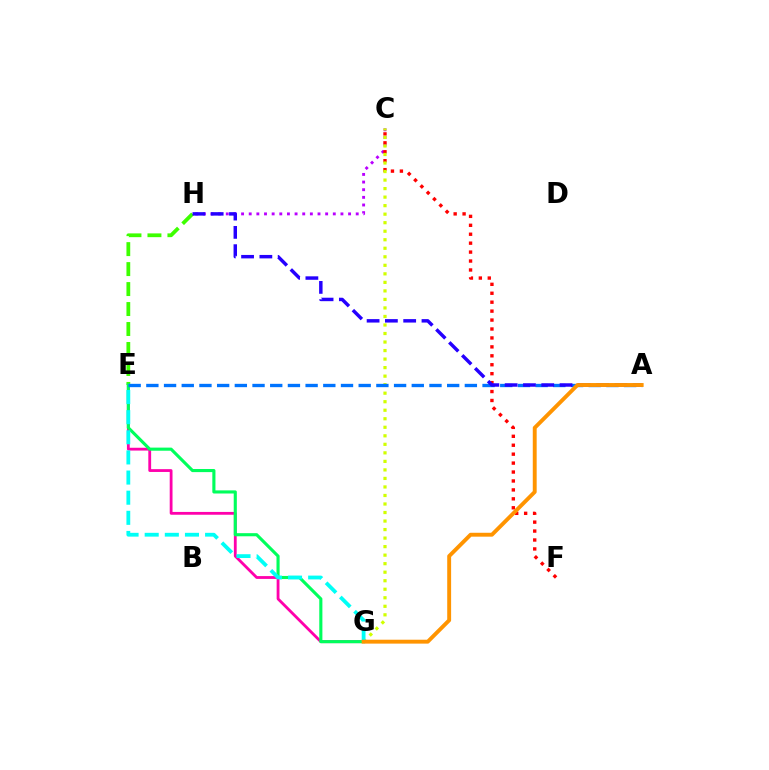{('E', 'G'): [{'color': '#ff00ac', 'line_style': 'solid', 'thickness': 2.02}, {'color': '#00ff5c', 'line_style': 'solid', 'thickness': 2.25}, {'color': '#00fff6', 'line_style': 'dashed', 'thickness': 2.73}], ('C', 'H'): [{'color': '#b900ff', 'line_style': 'dotted', 'thickness': 2.08}], ('E', 'H'): [{'color': '#3dff00', 'line_style': 'dashed', 'thickness': 2.71}], ('C', 'F'): [{'color': '#ff0000', 'line_style': 'dotted', 'thickness': 2.43}], ('C', 'G'): [{'color': '#d1ff00', 'line_style': 'dotted', 'thickness': 2.32}], ('A', 'E'): [{'color': '#0074ff', 'line_style': 'dashed', 'thickness': 2.4}], ('A', 'H'): [{'color': '#2500ff', 'line_style': 'dashed', 'thickness': 2.49}], ('A', 'G'): [{'color': '#ff9400', 'line_style': 'solid', 'thickness': 2.81}]}